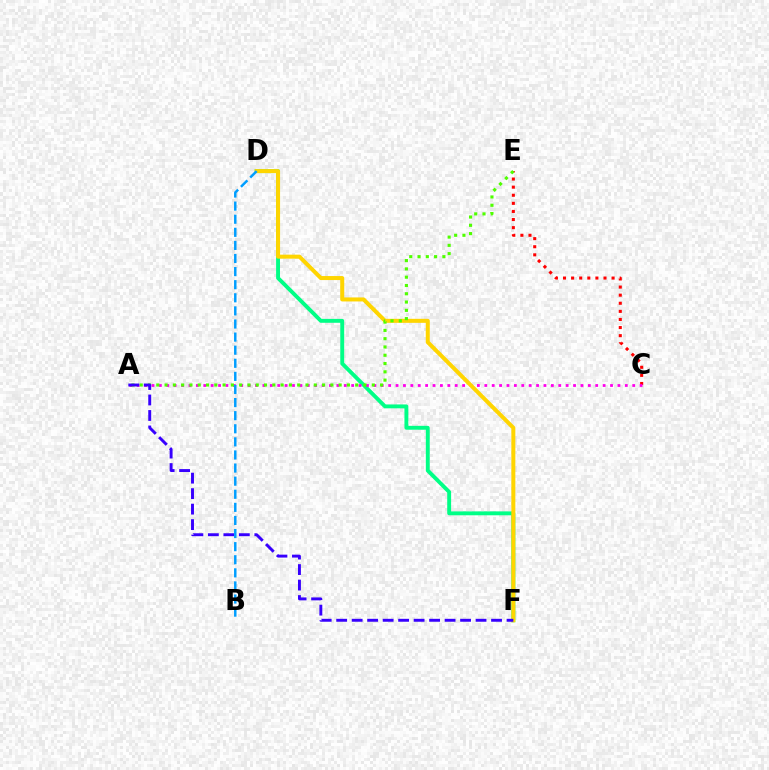{('D', 'F'): [{'color': '#00ff86', 'line_style': 'solid', 'thickness': 2.8}, {'color': '#ffd500', 'line_style': 'solid', 'thickness': 2.89}], ('C', 'E'): [{'color': '#ff0000', 'line_style': 'dotted', 'thickness': 2.2}], ('A', 'C'): [{'color': '#ff00ed', 'line_style': 'dotted', 'thickness': 2.01}], ('A', 'E'): [{'color': '#4fff00', 'line_style': 'dotted', 'thickness': 2.25}], ('A', 'F'): [{'color': '#3700ff', 'line_style': 'dashed', 'thickness': 2.1}], ('B', 'D'): [{'color': '#009eff', 'line_style': 'dashed', 'thickness': 1.78}]}